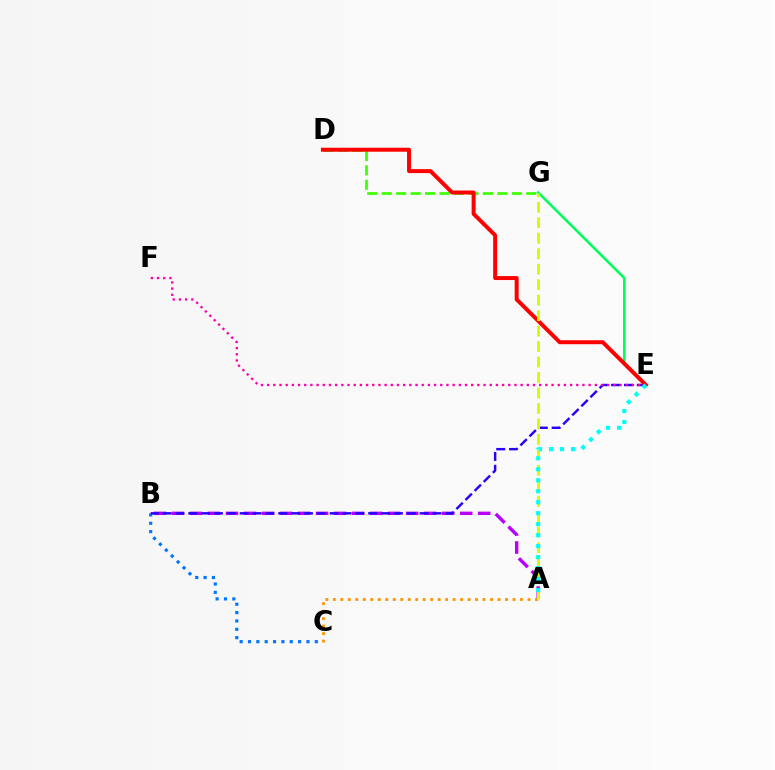{('E', 'G'): [{'color': '#00ff5c', 'line_style': 'solid', 'thickness': 1.84}], ('D', 'G'): [{'color': '#3dff00', 'line_style': 'dashed', 'thickness': 1.96}], ('A', 'B'): [{'color': '#b900ff', 'line_style': 'dashed', 'thickness': 2.45}], ('A', 'C'): [{'color': '#ff9400', 'line_style': 'dotted', 'thickness': 2.03}], ('B', 'C'): [{'color': '#0074ff', 'line_style': 'dotted', 'thickness': 2.27}], ('B', 'E'): [{'color': '#2500ff', 'line_style': 'dashed', 'thickness': 1.75}], ('D', 'E'): [{'color': '#ff0000', 'line_style': 'solid', 'thickness': 2.86}], ('A', 'G'): [{'color': '#d1ff00', 'line_style': 'dashed', 'thickness': 2.1}], ('E', 'F'): [{'color': '#ff00ac', 'line_style': 'dotted', 'thickness': 1.68}], ('A', 'E'): [{'color': '#00fff6', 'line_style': 'dotted', 'thickness': 2.98}]}